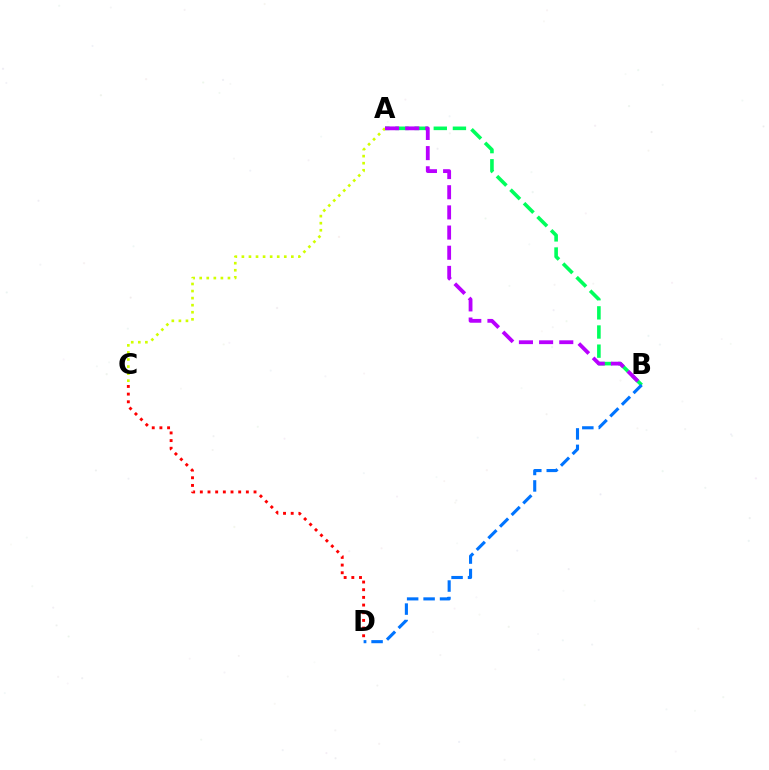{('A', 'B'): [{'color': '#00ff5c', 'line_style': 'dashed', 'thickness': 2.6}, {'color': '#b900ff', 'line_style': 'dashed', 'thickness': 2.74}], ('A', 'C'): [{'color': '#d1ff00', 'line_style': 'dotted', 'thickness': 1.92}], ('C', 'D'): [{'color': '#ff0000', 'line_style': 'dotted', 'thickness': 2.08}], ('B', 'D'): [{'color': '#0074ff', 'line_style': 'dashed', 'thickness': 2.24}]}